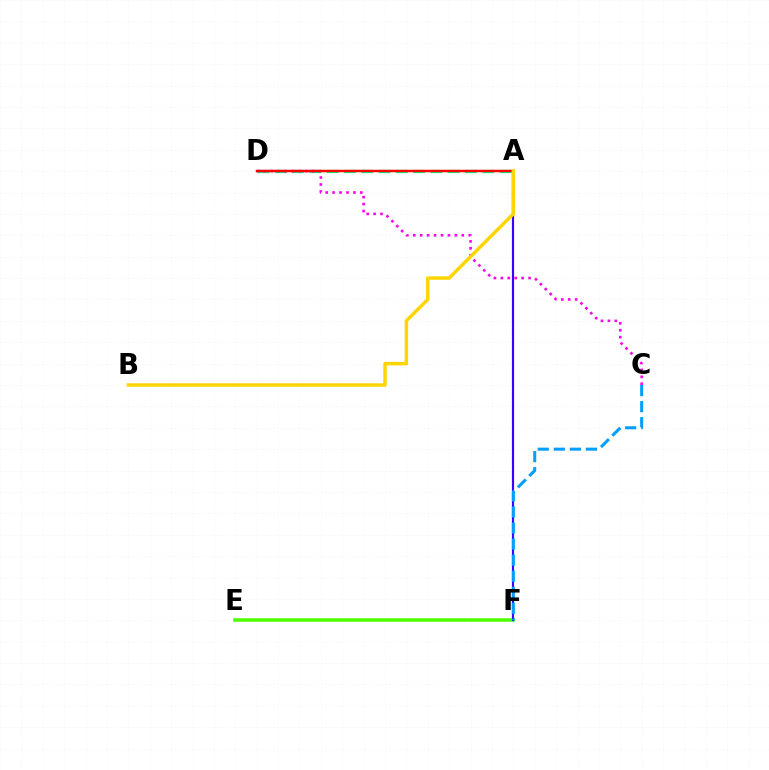{('A', 'D'): [{'color': '#00ff86', 'line_style': 'dashed', 'thickness': 2.35}, {'color': '#ff0000', 'line_style': 'solid', 'thickness': 1.78}], ('E', 'F'): [{'color': '#4fff00', 'line_style': 'solid', 'thickness': 2.56}], ('A', 'F'): [{'color': '#3700ff', 'line_style': 'solid', 'thickness': 1.56}], ('C', 'F'): [{'color': '#009eff', 'line_style': 'dashed', 'thickness': 2.18}], ('C', 'D'): [{'color': '#ff00ed', 'line_style': 'dotted', 'thickness': 1.88}], ('A', 'B'): [{'color': '#ffd500', 'line_style': 'solid', 'thickness': 2.49}]}